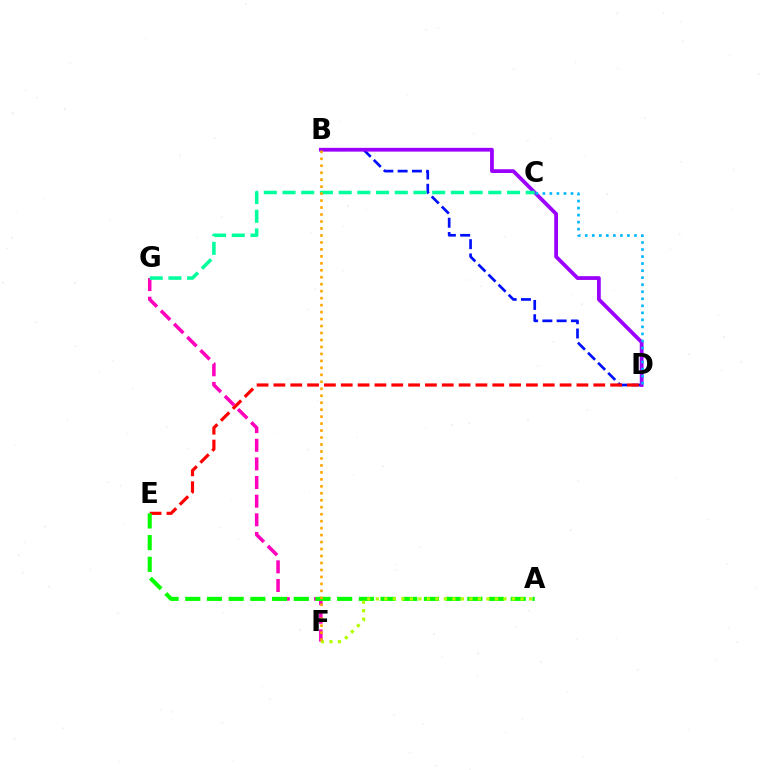{('F', 'G'): [{'color': '#ff00bd', 'line_style': 'dashed', 'thickness': 2.53}], ('B', 'D'): [{'color': '#0010ff', 'line_style': 'dashed', 'thickness': 1.94}, {'color': '#9b00ff', 'line_style': 'solid', 'thickness': 2.71}], ('D', 'E'): [{'color': '#ff0000', 'line_style': 'dashed', 'thickness': 2.29}], ('C', 'G'): [{'color': '#00ff9d', 'line_style': 'dashed', 'thickness': 2.54}], ('A', 'E'): [{'color': '#08ff00', 'line_style': 'dashed', 'thickness': 2.95}], ('A', 'F'): [{'color': '#b3ff00', 'line_style': 'dotted', 'thickness': 2.31}], ('C', 'D'): [{'color': '#00b5ff', 'line_style': 'dotted', 'thickness': 1.91}], ('B', 'F'): [{'color': '#ffa500', 'line_style': 'dotted', 'thickness': 1.89}]}